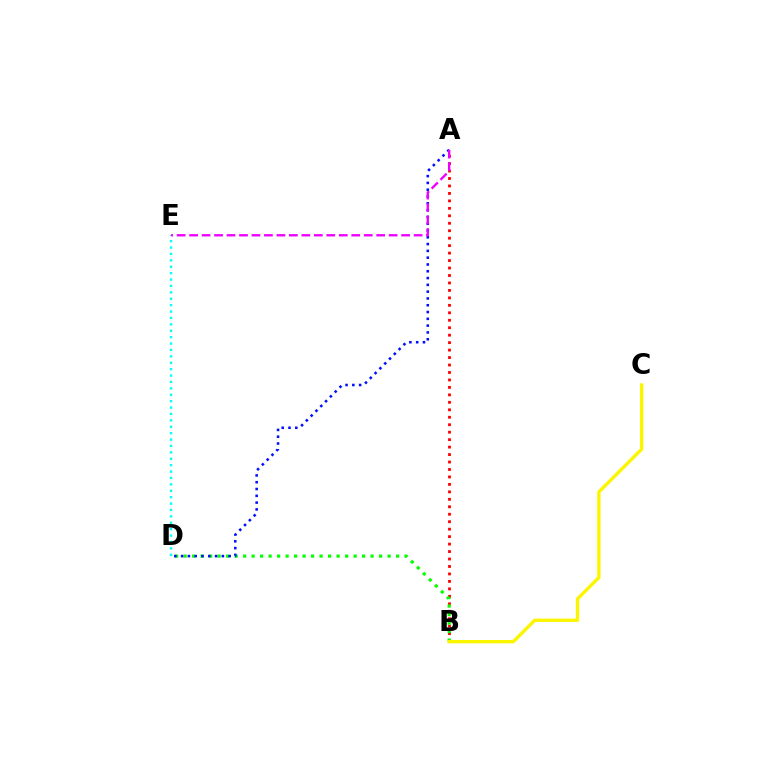{('A', 'B'): [{'color': '#ff0000', 'line_style': 'dotted', 'thickness': 2.03}], ('D', 'E'): [{'color': '#00fff6', 'line_style': 'dotted', 'thickness': 1.74}], ('B', 'D'): [{'color': '#08ff00', 'line_style': 'dotted', 'thickness': 2.31}], ('A', 'D'): [{'color': '#0010ff', 'line_style': 'dotted', 'thickness': 1.85}], ('A', 'E'): [{'color': '#ee00ff', 'line_style': 'dashed', 'thickness': 1.69}], ('B', 'C'): [{'color': '#fcf500', 'line_style': 'solid', 'thickness': 2.41}]}